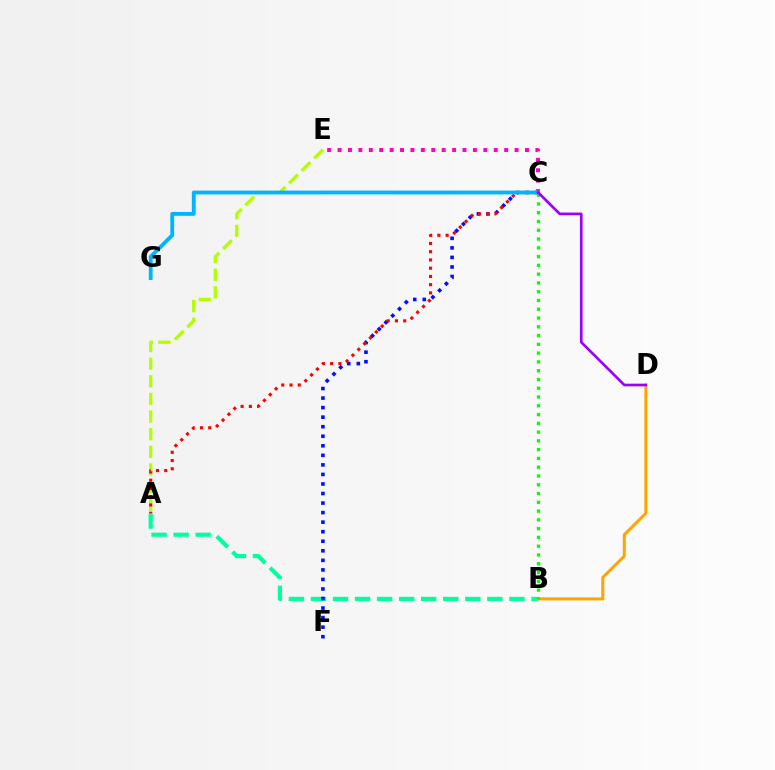{('A', 'B'): [{'color': '#00ff9d', 'line_style': 'dashed', 'thickness': 3.0}], ('B', 'D'): [{'color': '#ffa500', 'line_style': 'solid', 'thickness': 2.16}], ('A', 'E'): [{'color': '#b3ff00', 'line_style': 'dashed', 'thickness': 2.39}], ('C', 'F'): [{'color': '#0010ff', 'line_style': 'dotted', 'thickness': 2.59}], ('C', 'E'): [{'color': '#ff00bd', 'line_style': 'dotted', 'thickness': 2.83}], ('B', 'C'): [{'color': '#08ff00', 'line_style': 'dotted', 'thickness': 2.38}], ('A', 'C'): [{'color': '#ff0000', 'line_style': 'dotted', 'thickness': 2.24}], ('C', 'G'): [{'color': '#00b5ff', 'line_style': 'solid', 'thickness': 2.75}], ('C', 'D'): [{'color': '#9b00ff', 'line_style': 'solid', 'thickness': 1.92}]}